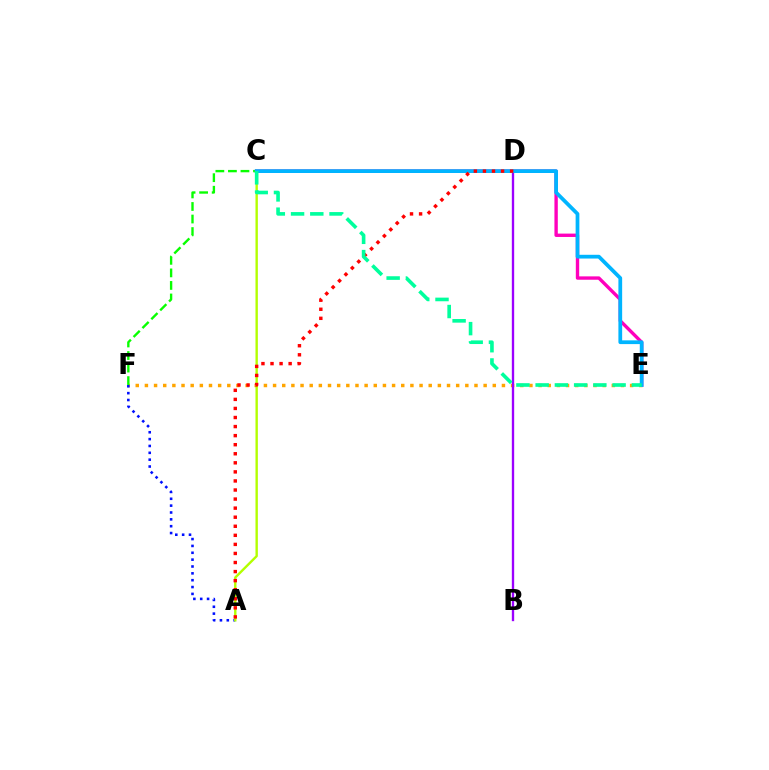{('E', 'F'): [{'color': '#ffa500', 'line_style': 'dotted', 'thickness': 2.49}], ('C', 'E'): [{'color': '#ff00bd', 'line_style': 'solid', 'thickness': 2.42}, {'color': '#00b5ff', 'line_style': 'solid', 'thickness': 2.7}, {'color': '#00ff9d', 'line_style': 'dashed', 'thickness': 2.61}], ('B', 'D'): [{'color': '#9b00ff', 'line_style': 'solid', 'thickness': 1.69}], ('C', 'F'): [{'color': '#08ff00', 'line_style': 'dashed', 'thickness': 1.7}], ('A', 'F'): [{'color': '#0010ff', 'line_style': 'dotted', 'thickness': 1.86}], ('A', 'C'): [{'color': '#b3ff00', 'line_style': 'solid', 'thickness': 1.72}], ('A', 'D'): [{'color': '#ff0000', 'line_style': 'dotted', 'thickness': 2.46}]}